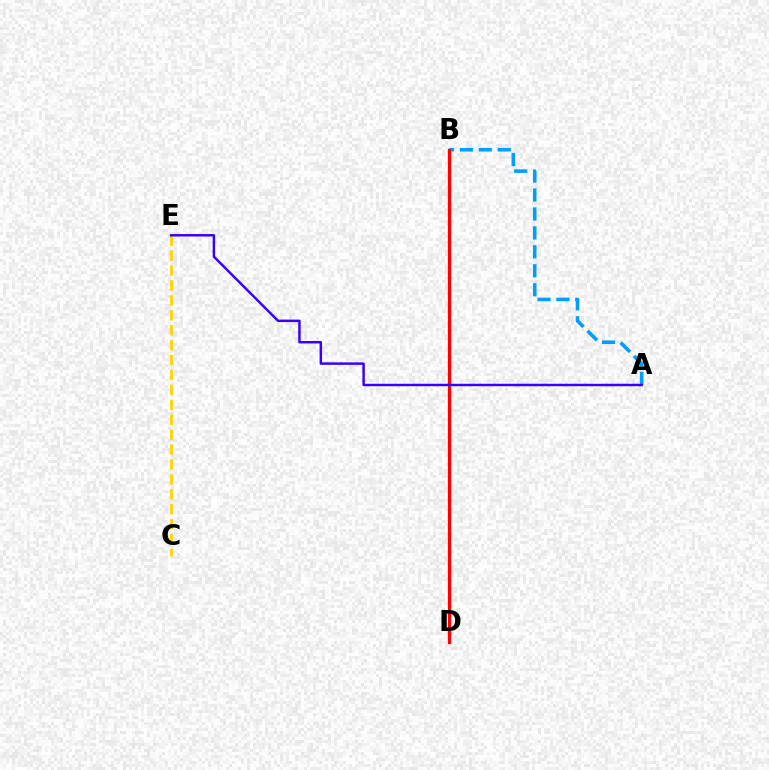{('B', 'D'): [{'color': '#00ff86', 'line_style': 'dashed', 'thickness': 2.32}, {'color': '#4fff00', 'line_style': 'dotted', 'thickness': 2.42}, {'color': '#ff00ed', 'line_style': 'dotted', 'thickness': 2.05}, {'color': '#ff0000', 'line_style': 'solid', 'thickness': 2.26}], ('C', 'E'): [{'color': '#ffd500', 'line_style': 'dashed', 'thickness': 2.03}], ('A', 'B'): [{'color': '#009eff', 'line_style': 'dashed', 'thickness': 2.57}], ('A', 'E'): [{'color': '#3700ff', 'line_style': 'solid', 'thickness': 1.77}]}